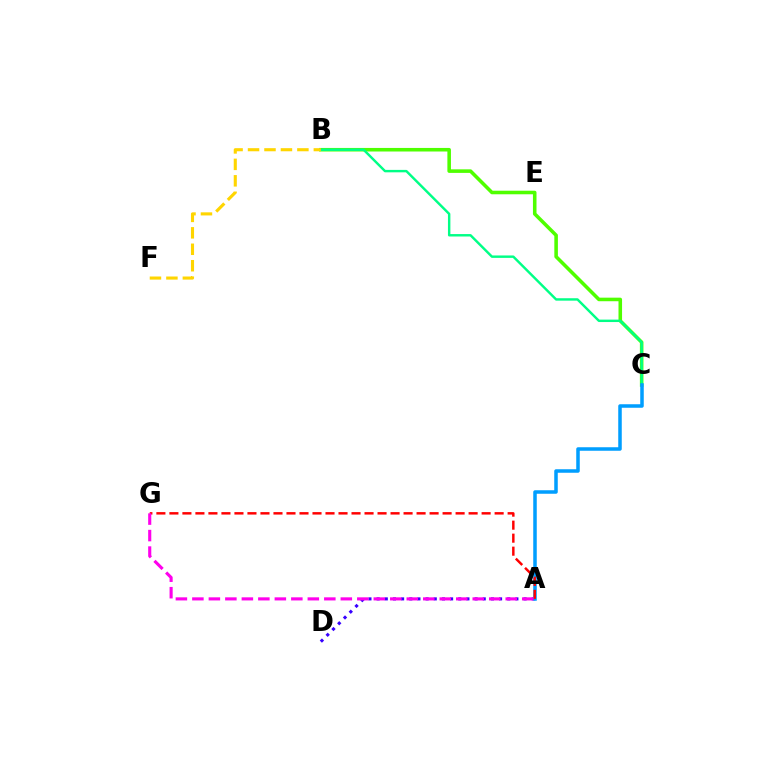{('A', 'D'): [{'color': '#3700ff', 'line_style': 'dotted', 'thickness': 2.22}], ('B', 'C'): [{'color': '#4fff00', 'line_style': 'solid', 'thickness': 2.57}, {'color': '#00ff86', 'line_style': 'solid', 'thickness': 1.75}], ('A', 'C'): [{'color': '#009eff', 'line_style': 'solid', 'thickness': 2.53}], ('A', 'G'): [{'color': '#ff0000', 'line_style': 'dashed', 'thickness': 1.77}, {'color': '#ff00ed', 'line_style': 'dashed', 'thickness': 2.24}], ('B', 'F'): [{'color': '#ffd500', 'line_style': 'dashed', 'thickness': 2.24}]}